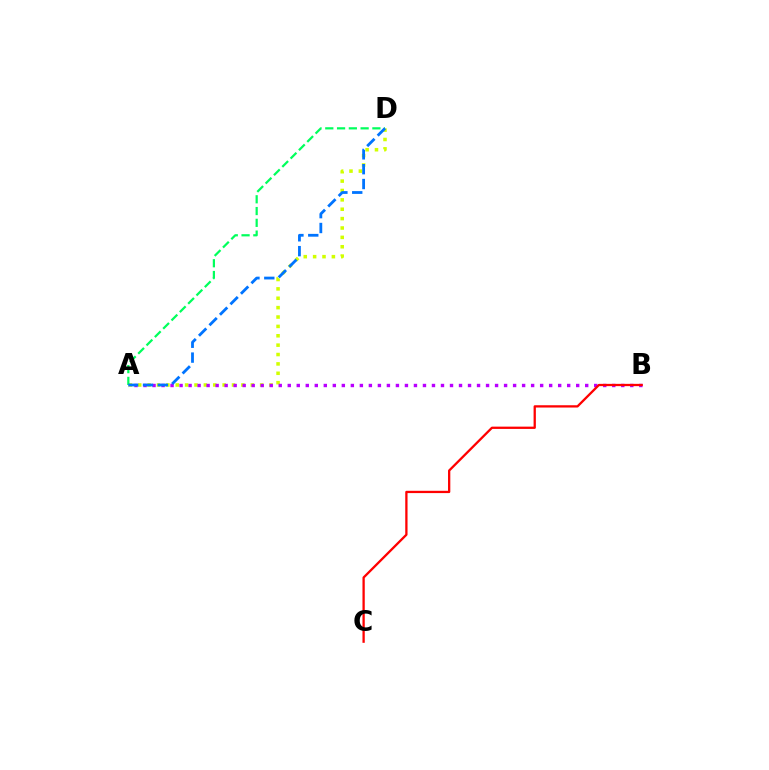{('A', 'D'): [{'color': '#d1ff00', 'line_style': 'dotted', 'thickness': 2.55}, {'color': '#00ff5c', 'line_style': 'dashed', 'thickness': 1.6}, {'color': '#0074ff', 'line_style': 'dashed', 'thickness': 2.02}], ('A', 'B'): [{'color': '#b900ff', 'line_style': 'dotted', 'thickness': 2.45}], ('B', 'C'): [{'color': '#ff0000', 'line_style': 'solid', 'thickness': 1.65}]}